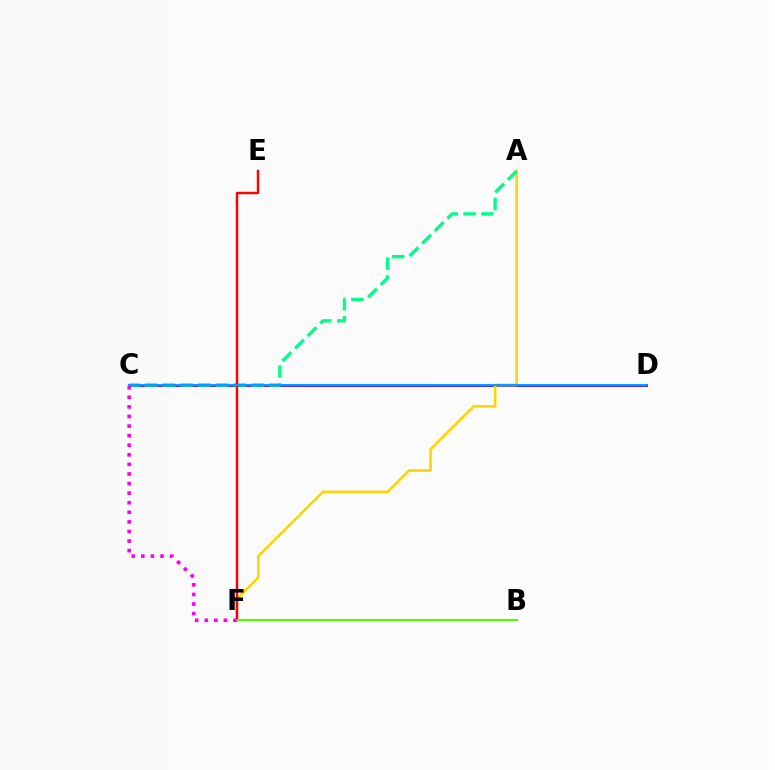{('C', 'D'): [{'color': '#3700ff', 'line_style': 'solid', 'thickness': 1.94}, {'color': '#009eff', 'line_style': 'solid', 'thickness': 1.51}], ('A', 'F'): [{'color': '#ffd500', 'line_style': 'solid', 'thickness': 1.91}], ('A', 'C'): [{'color': '#00ff86', 'line_style': 'dashed', 'thickness': 2.42}], ('E', 'F'): [{'color': '#ff0000', 'line_style': 'solid', 'thickness': 1.76}], ('B', 'F'): [{'color': '#4fff00', 'line_style': 'solid', 'thickness': 1.53}], ('C', 'F'): [{'color': '#ff00ed', 'line_style': 'dotted', 'thickness': 2.6}]}